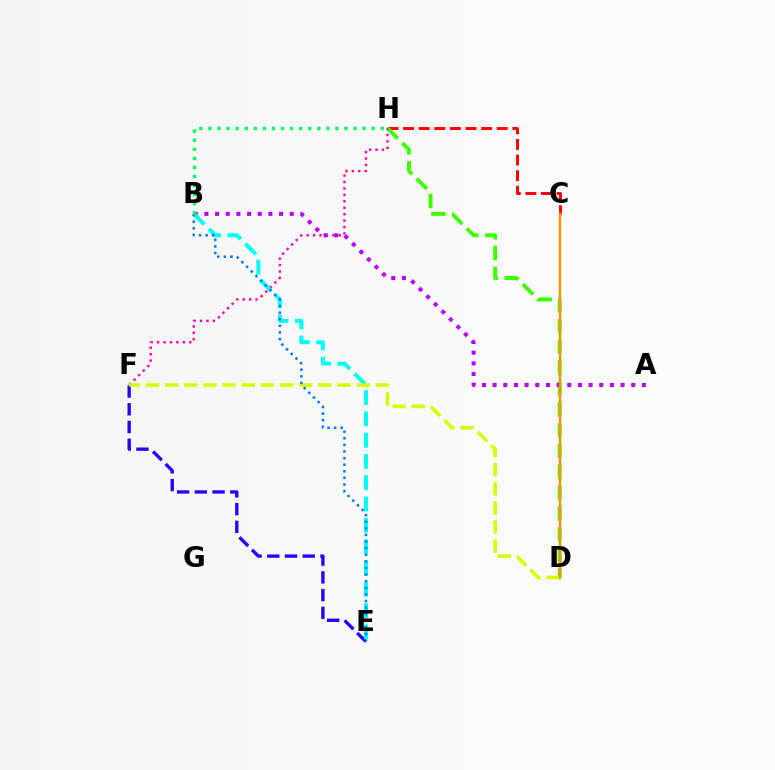{('C', 'H'): [{'color': '#ff0000', 'line_style': 'dashed', 'thickness': 2.12}], ('D', 'H'): [{'color': '#3dff00', 'line_style': 'dashed', 'thickness': 2.83}], ('F', 'H'): [{'color': '#ff00ac', 'line_style': 'dotted', 'thickness': 1.75}], ('E', 'F'): [{'color': '#2500ff', 'line_style': 'dashed', 'thickness': 2.41}], ('A', 'B'): [{'color': '#b900ff', 'line_style': 'dotted', 'thickness': 2.9}], ('B', 'E'): [{'color': '#00fff6', 'line_style': 'dashed', 'thickness': 2.89}, {'color': '#0074ff', 'line_style': 'dotted', 'thickness': 1.79}], ('D', 'F'): [{'color': '#d1ff00', 'line_style': 'dashed', 'thickness': 2.6}], ('C', 'D'): [{'color': '#ff9400', 'line_style': 'solid', 'thickness': 1.79}], ('B', 'H'): [{'color': '#00ff5c', 'line_style': 'dotted', 'thickness': 2.46}]}